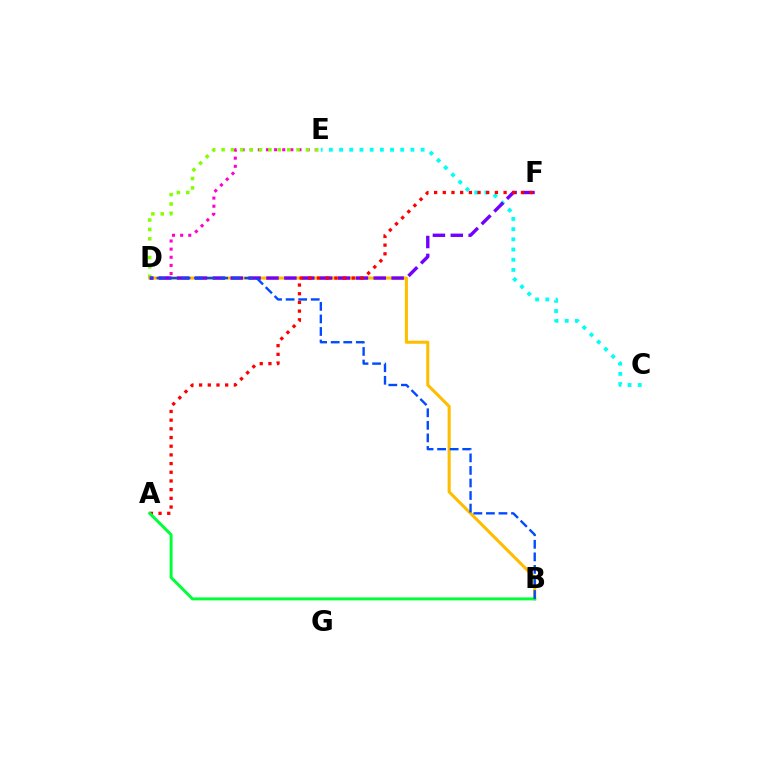{('D', 'E'): [{'color': '#ff00cf', 'line_style': 'dotted', 'thickness': 2.21}, {'color': '#84ff00', 'line_style': 'dotted', 'thickness': 2.55}], ('B', 'D'): [{'color': '#ffbd00', 'line_style': 'solid', 'thickness': 2.21}, {'color': '#004bff', 'line_style': 'dashed', 'thickness': 1.71}], ('C', 'E'): [{'color': '#00fff6', 'line_style': 'dotted', 'thickness': 2.77}], ('D', 'F'): [{'color': '#7200ff', 'line_style': 'dashed', 'thickness': 2.43}], ('A', 'F'): [{'color': '#ff0000', 'line_style': 'dotted', 'thickness': 2.36}], ('A', 'B'): [{'color': '#00ff39', 'line_style': 'solid', 'thickness': 2.14}]}